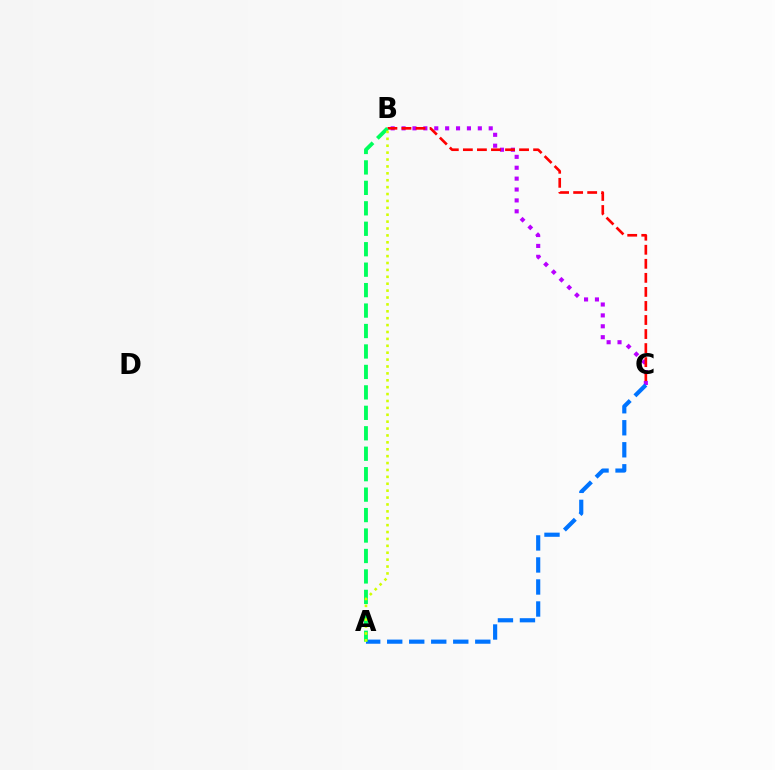{('B', 'C'): [{'color': '#b900ff', 'line_style': 'dotted', 'thickness': 2.96}, {'color': '#ff0000', 'line_style': 'dashed', 'thickness': 1.91}], ('A', 'C'): [{'color': '#0074ff', 'line_style': 'dashed', 'thickness': 2.99}], ('A', 'B'): [{'color': '#00ff5c', 'line_style': 'dashed', 'thickness': 2.78}, {'color': '#d1ff00', 'line_style': 'dotted', 'thickness': 1.87}]}